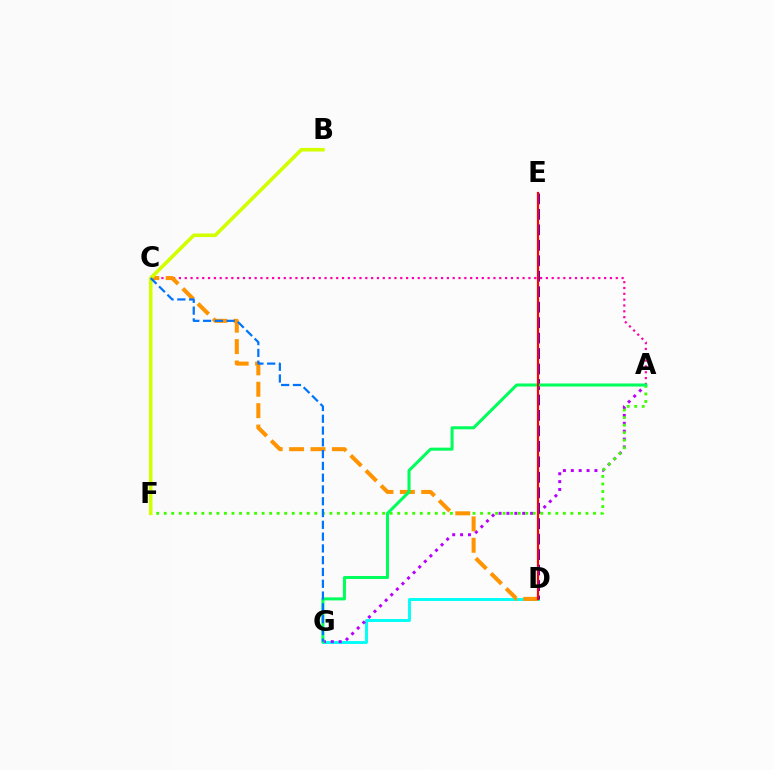{('D', 'G'): [{'color': '#00fff6', 'line_style': 'solid', 'thickness': 2.09}], ('A', 'G'): [{'color': '#b900ff', 'line_style': 'dotted', 'thickness': 2.14}, {'color': '#00ff5c', 'line_style': 'solid', 'thickness': 2.18}], ('D', 'E'): [{'color': '#2500ff', 'line_style': 'dashed', 'thickness': 2.1}, {'color': '#ff0000', 'line_style': 'solid', 'thickness': 1.57}], ('A', 'C'): [{'color': '#ff00ac', 'line_style': 'dotted', 'thickness': 1.58}], ('A', 'F'): [{'color': '#3dff00', 'line_style': 'dotted', 'thickness': 2.05}], ('C', 'D'): [{'color': '#ff9400', 'line_style': 'dashed', 'thickness': 2.91}], ('B', 'F'): [{'color': '#d1ff00', 'line_style': 'solid', 'thickness': 2.58}], ('C', 'G'): [{'color': '#0074ff', 'line_style': 'dashed', 'thickness': 1.6}]}